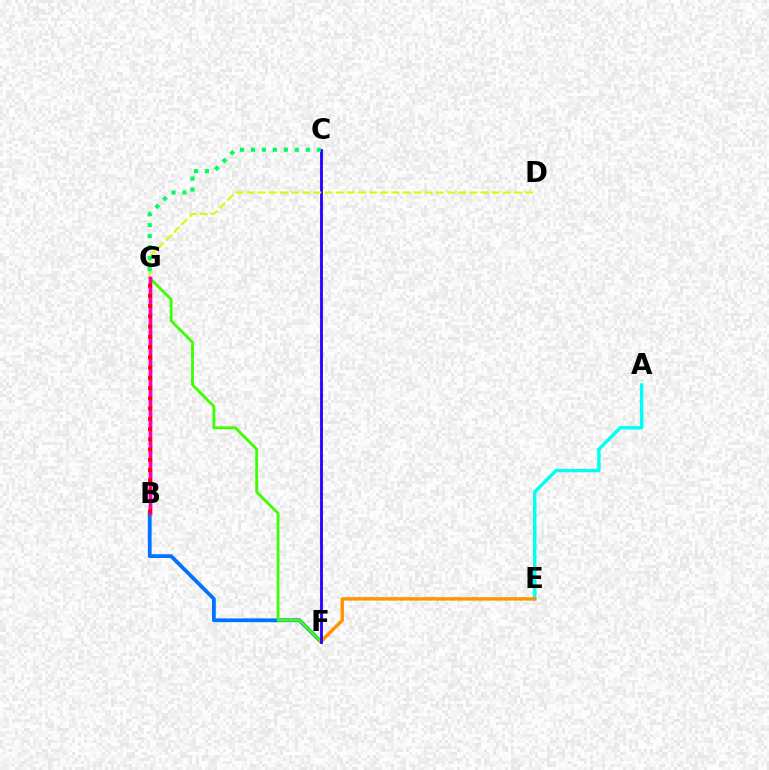{('B', 'F'): [{'color': '#0074ff', 'line_style': 'solid', 'thickness': 2.72}], ('A', 'E'): [{'color': '#00fff6', 'line_style': 'solid', 'thickness': 2.45}], ('F', 'G'): [{'color': '#3dff00', 'line_style': 'solid', 'thickness': 2.02}], ('E', 'F'): [{'color': '#ff9400', 'line_style': 'solid', 'thickness': 2.46}], ('C', 'F'): [{'color': '#2500ff', 'line_style': 'solid', 'thickness': 2.02}], ('D', 'G'): [{'color': '#d1ff00', 'line_style': 'dashed', 'thickness': 1.51}], ('B', 'G'): [{'color': '#b900ff', 'line_style': 'solid', 'thickness': 2.36}, {'color': '#ff00ac', 'line_style': 'solid', 'thickness': 2.51}, {'color': '#ff0000', 'line_style': 'dotted', 'thickness': 2.78}], ('C', 'G'): [{'color': '#00ff5c', 'line_style': 'dotted', 'thickness': 2.98}]}